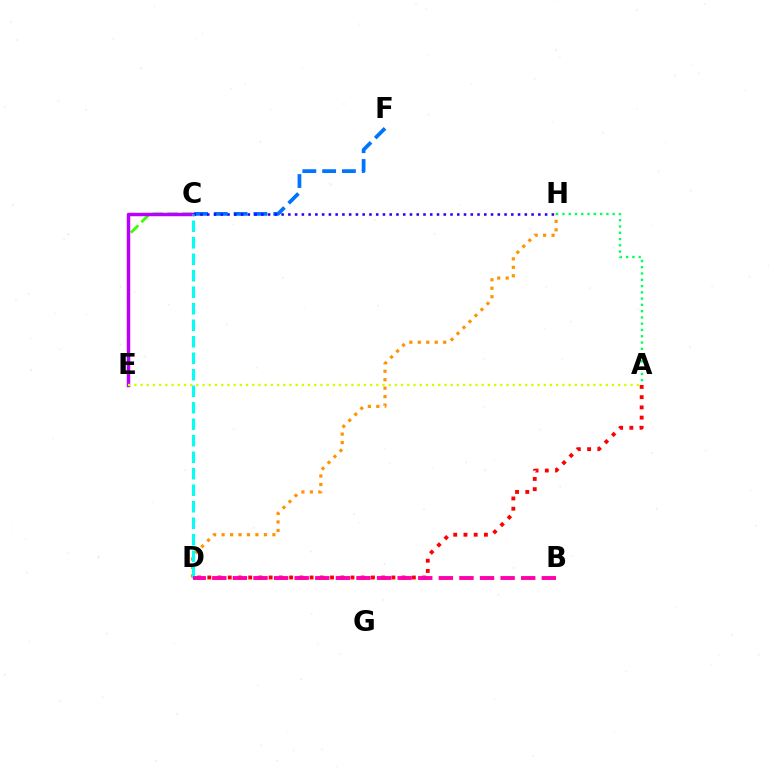{('C', 'F'): [{'color': '#0074ff', 'line_style': 'dashed', 'thickness': 2.69}], ('C', 'E'): [{'color': '#3dff00', 'line_style': 'dashed', 'thickness': 2.0}, {'color': '#b900ff', 'line_style': 'solid', 'thickness': 2.5}], ('C', 'H'): [{'color': '#2500ff', 'line_style': 'dotted', 'thickness': 1.84}], ('A', 'D'): [{'color': '#ff0000', 'line_style': 'dotted', 'thickness': 2.78}], ('D', 'H'): [{'color': '#ff9400', 'line_style': 'dotted', 'thickness': 2.3}], ('C', 'D'): [{'color': '#00fff6', 'line_style': 'dashed', 'thickness': 2.24}], ('A', 'E'): [{'color': '#d1ff00', 'line_style': 'dotted', 'thickness': 1.69}], ('A', 'H'): [{'color': '#00ff5c', 'line_style': 'dotted', 'thickness': 1.7}], ('B', 'D'): [{'color': '#ff00ac', 'line_style': 'dashed', 'thickness': 2.8}]}